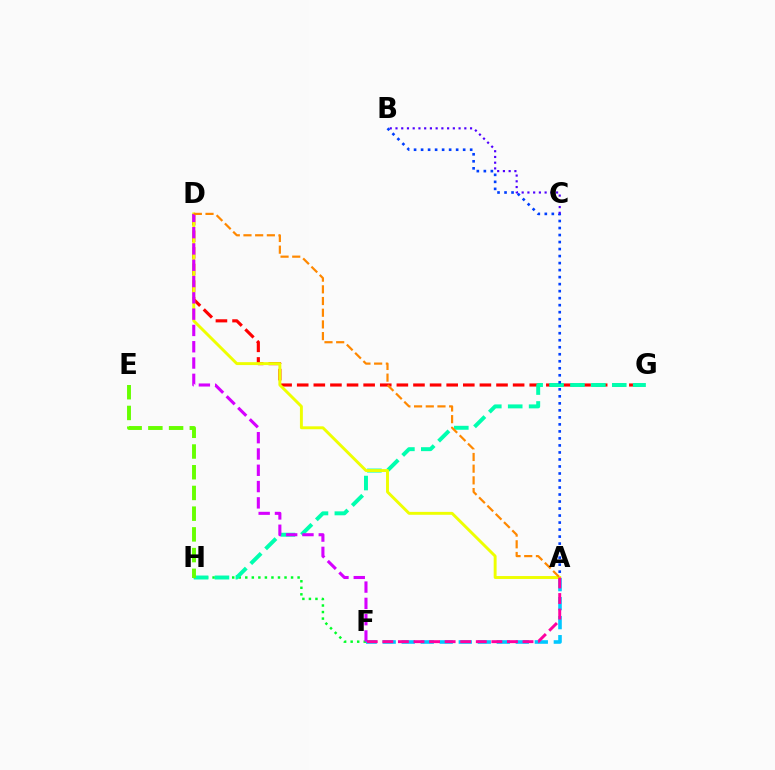{('A', 'F'): [{'color': '#00c7ff', 'line_style': 'dashed', 'thickness': 2.58}, {'color': '#ff00a0', 'line_style': 'dashed', 'thickness': 2.12}], ('D', 'G'): [{'color': '#ff0000', 'line_style': 'dashed', 'thickness': 2.26}], ('F', 'H'): [{'color': '#00ff27', 'line_style': 'dotted', 'thickness': 1.78}], ('G', 'H'): [{'color': '#00ffaf', 'line_style': 'dashed', 'thickness': 2.84}], ('A', 'B'): [{'color': '#003fff', 'line_style': 'dotted', 'thickness': 1.91}], ('B', 'C'): [{'color': '#4f00ff', 'line_style': 'dotted', 'thickness': 1.56}], ('A', 'D'): [{'color': '#eeff00', 'line_style': 'solid', 'thickness': 2.1}, {'color': '#ff8800', 'line_style': 'dashed', 'thickness': 1.59}], ('D', 'F'): [{'color': '#d600ff', 'line_style': 'dashed', 'thickness': 2.21}], ('E', 'H'): [{'color': '#66ff00', 'line_style': 'dashed', 'thickness': 2.81}]}